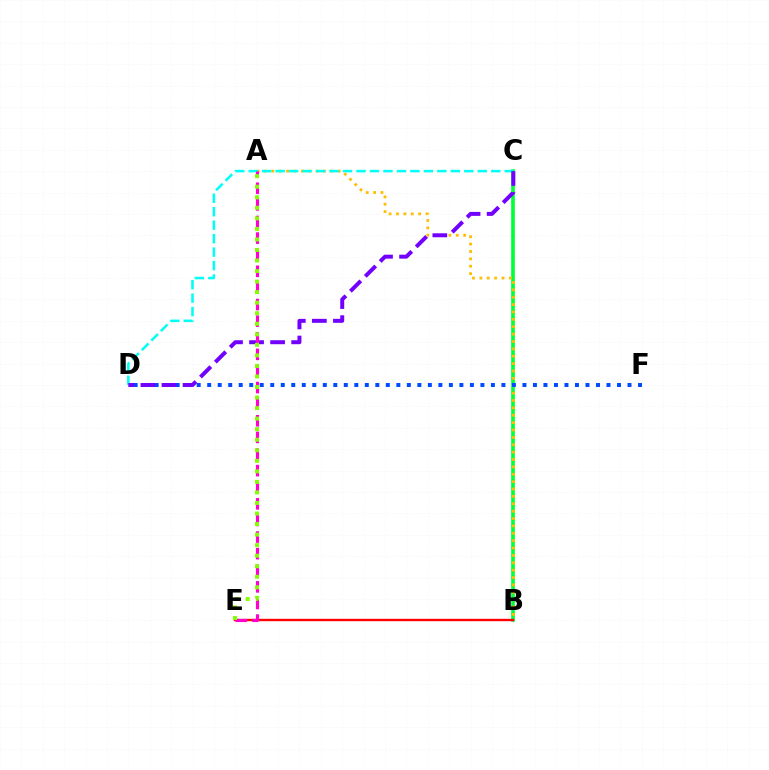{('B', 'C'): [{'color': '#00ff39', 'line_style': 'solid', 'thickness': 2.64}], ('A', 'B'): [{'color': '#ffbd00', 'line_style': 'dotted', 'thickness': 2.0}], ('D', 'F'): [{'color': '#004bff', 'line_style': 'dotted', 'thickness': 2.85}], ('C', 'D'): [{'color': '#00fff6', 'line_style': 'dashed', 'thickness': 1.83}, {'color': '#7200ff', 'line_style': 'dashed', 'thickness': 2.86}], ('B', 'E'): [{'color': '#ff0000', 'line_style': 'solid', 'thickness': 1.72}], ('A', 'E'): [{'color': '#ff00cf', 'line_style': 'dashed', 'thickness': 2.26}, {'color': '#84ff00', 'line_style': 'dotted', 'thickness': 2.86}]}